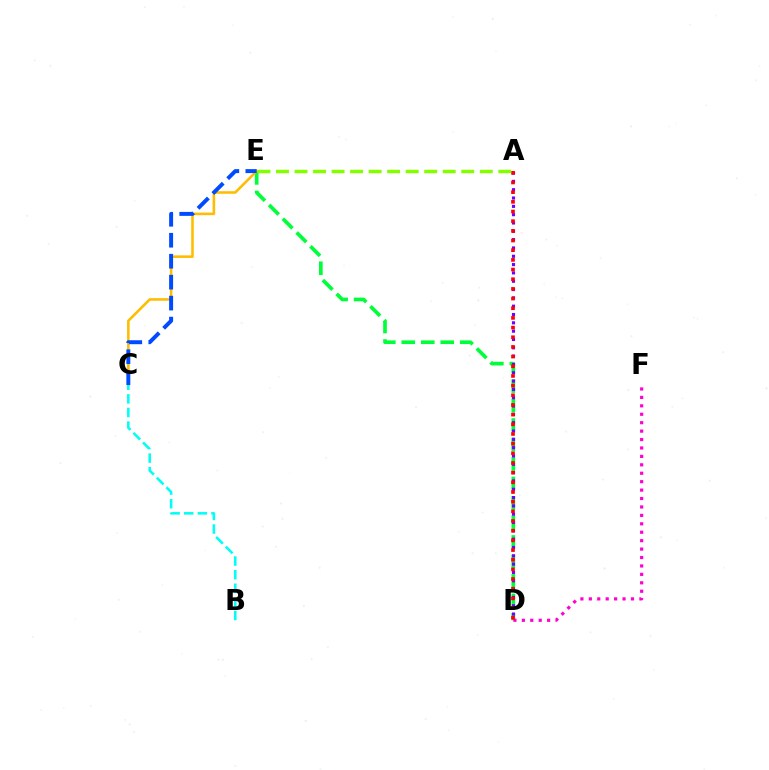{('D', 'E'): [{'color': '#00ff39', 'line_style': 'dashed', 'thickness': 2.65}], ('C', 'E'): [{'color': '#ffbd00', 'line_style': 'solid', 'thickness': 1.86}, {'color': '#004bff', 'line_style': 'dashed', 'thickness': 2.85}], ('B', 'C'): [{'color': '#00fff6', 'line_style': 'dashed', 'thickness': 1.85}], ('D', 'F'): [{'color': '#ff00cf', 'line_style': 'dotted', 'thickness': 2.29}], ('A', 'D'): [{'color': '#7200ff', 'line_style': 'dotted', 'thickness': 2.26}, {'color': '#ff0000', 'line_style': 'dotted', 'thickness': 2.63}], ('A', 'E'): [{'color': '#84ff00', 'line_style': 'dashed', 'thickness': 2.52}]}